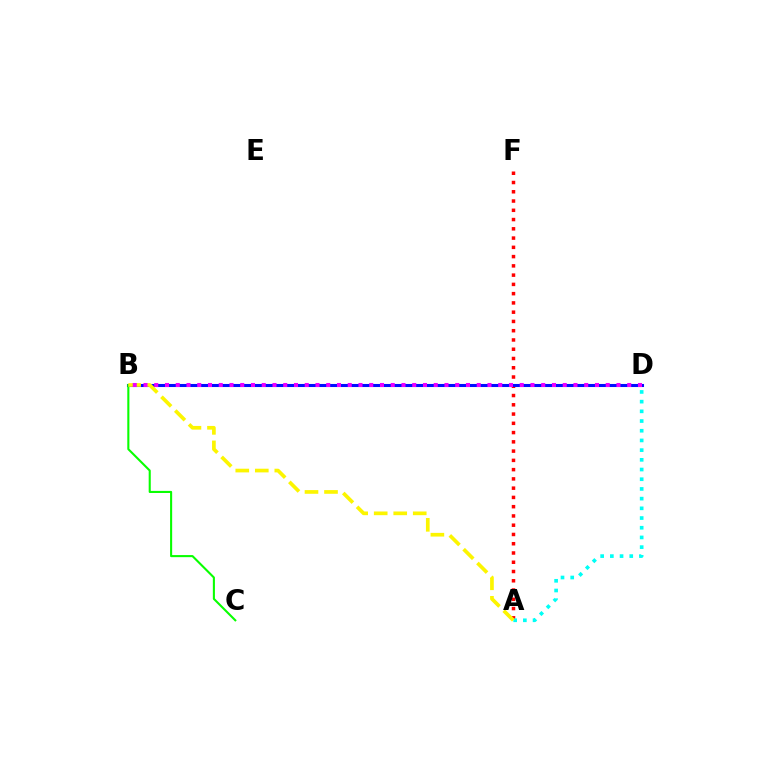{('A', 'F'): [{'color': '#ff0000', 'line_style': 'dotted', 'thickness': 2.52}], ('A', 'D'): [{'color': '#00fff6', 'line_style': 'dotted', 'thickness': 2.64}], ('B', 'D'): [{'color': '#0010ff', 'line_style': 'solid', 'thickness': 2.2}, {'color': '#ee00ff', 'line_style': 'dotted', 'thickness': 2.92}], ('B', 'C'): [{'color': '#08ff00', 'line_style': 'solid', 'thickness': 1.5}], ('A', 'B'): [{'color': '#fcf500', 'line_style': 'dashed', 'thickness': 2.65}]}